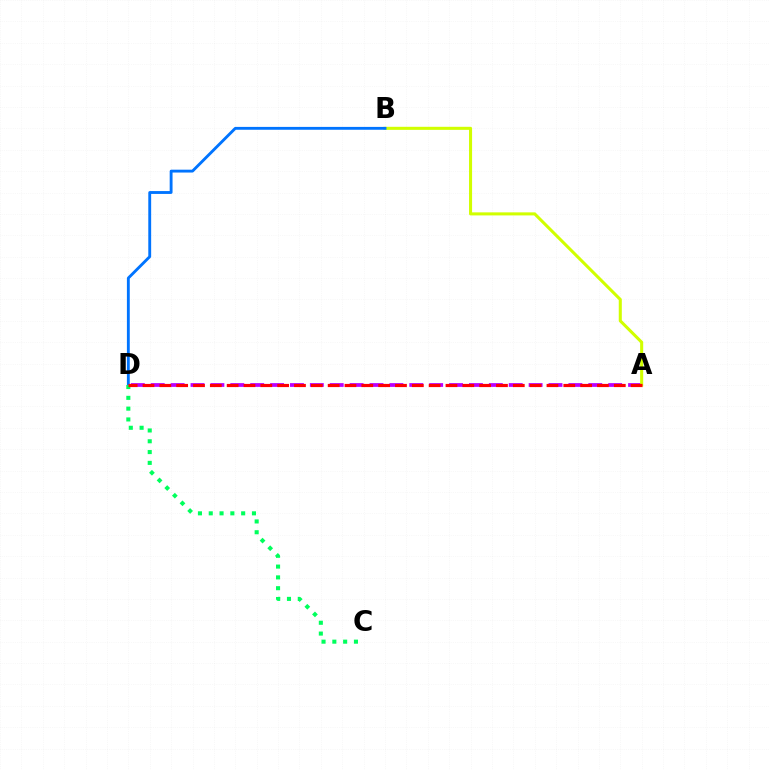{('A', 'D'): [{'color': '#b900ff', 'line_style': 'dashed', 'thickness': 2.7}, {'color': '#ff0000', 'line_style': 'dashed', 'thickness': 2.29}], ('A', 'B'): [{'color': '#d1ff00', 'line_style': 'solid', 'thickness': 2.2}], ('B', 'D'): [{'color': '#0074ff', 'line_style': 'solid', 'thickness': 2.06}], ('C', 'D'): [{'color': '#00ff5c', 'line_style': 'dotted', 'thickness': 2.94}]}